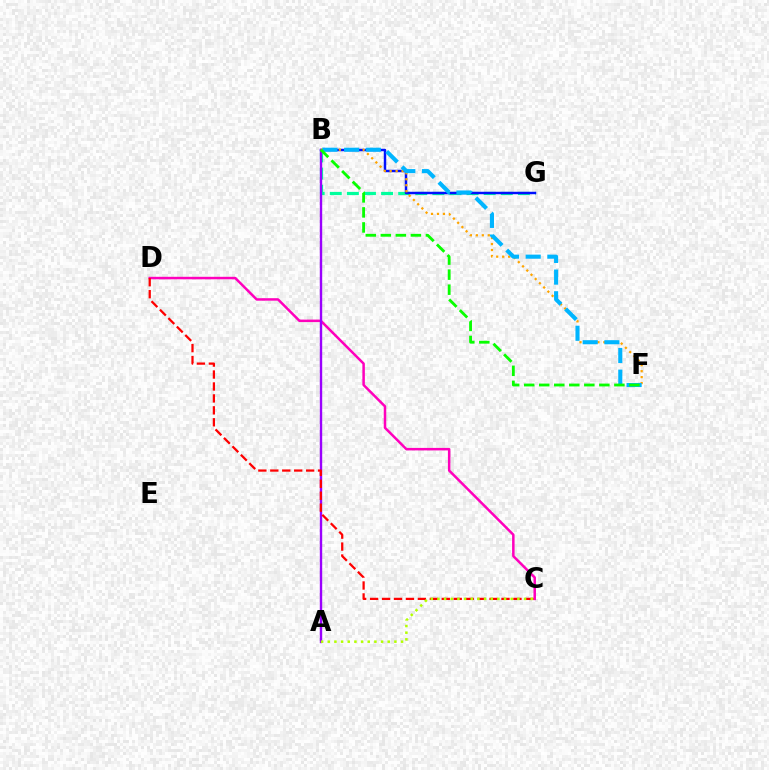{('B', 'G'): [{'color': '#00ff9d', 'line_style': 'dashed', 'thickness': 2.32}, {'color': '#0010ff', 'line_style': 'solid', 'thickness': 1.77}], ('C', 'D'): [{'color': '#ff00bd', 'line_style': 'solid', 'thickness': 1.8}, {'color': '#ff0000', 'line_style': 'dashed', 'thickness': 1.62}], ('A', 'B'): [{'color': '#9b00ff', 'line_style': 'solid', 'thickness': 1.72}], ('B', 'F'): [{'color': '#ffa500', 'line_style': 'dotted', 'thickness': 1.62}, {'color': '#00b5ff', 'line_style': 'dashed', 'thickness': 2.94}, {'color': '#08ff00', 'line_style': 'dashed', 'thickness': 2.04}], ('A', 'C'): [{'color': '#b3ff00', 'line_style': 'dotted', 'thickness': 1.81}]}